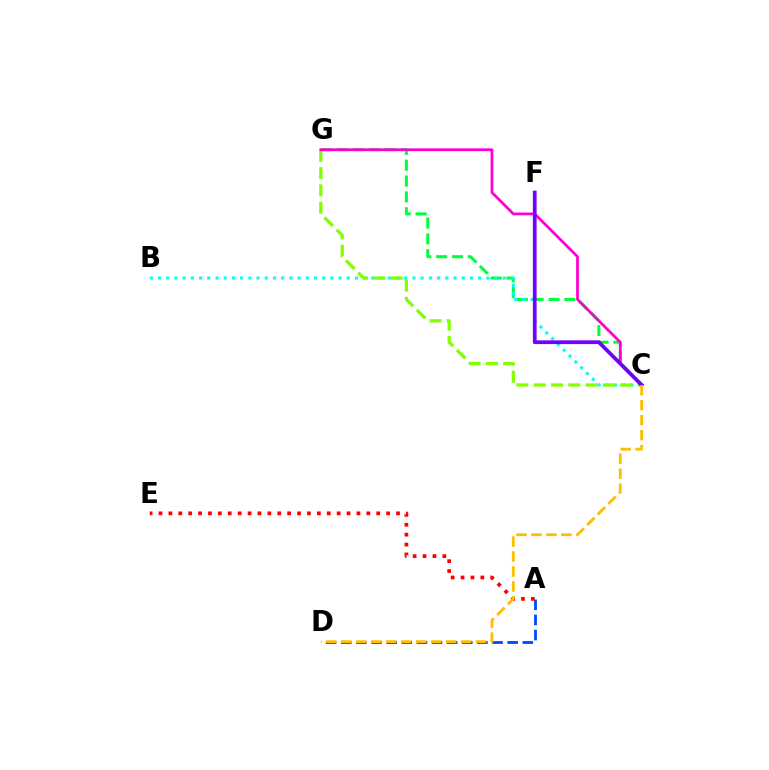{('C', 'G'): [{'color': '#00ff39', 'line_style': 'dashed', 'thickness': 2.15}, {'color': '#84ff00', 'line_style': 'dashed', 'thickness': 2.35}, {'color': '#ff00cf', 'line_style': 'solid', 'thickness': 1.99}], ('A', 'D'): [{'color': '#004bff', 'line_style': 'dashed', 'thickness': 2.06}], ('B', 'C'): [{'color': '#00fff6', 'line_style': 'dotted', 'thickness': 2.23}], ('A', 'E'): [{'color': '#ff0000', 'line_style': 'dotted', 'thickness': 2.69}], ('C', 'F'): [{'color': '#7200ff', 'line_style': 'solid', 'thickness': 2.7}], ('C', 'D'): [{'color': '#ffbd00', 'line_style': 'dashed', 'thickness': 2.03}]}